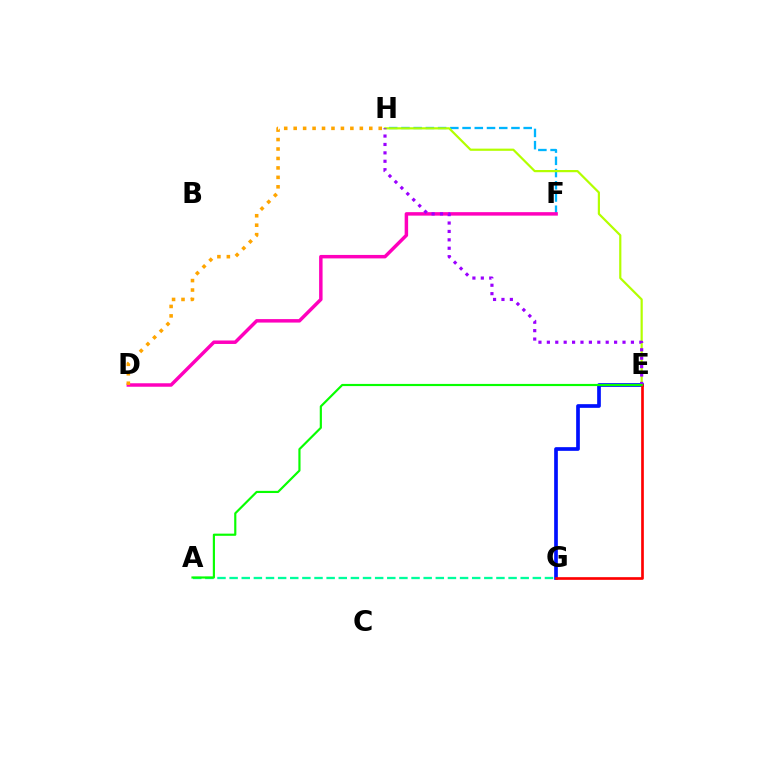{('F', 'H'): [{'color': '#00b5ff', 'line_style': 'dashed', 'thickness': 1.66}], ('E', 'H'): [{'color': '#b3ff00', 'line_style': 'solid', 'thickness': 1.58}, {'color': '#9b00ff', 'line_style': 'dotted', 'thickness': 2.28}], ('D', 'F'): [{'color': '#ff00bd', 'line_style': 'solid', 'thickness': 2.5}], ('A', 'G'): [{'color': '#00ff9d', 'line_style': 'dashed', 'thickness': 1.65}], ('E', 'G'): [{'color': '#0010ff', 'line_style': 'solid', 'thickness': 2.65}, {'color': '#ff0000', 'line_style': 'solid', 'thickness': 1.92}], ('D', 'H'): [{'color': '#ffa500', 'line_style': 'dotted', 'thickness': 2.57}], ('A', 'E'): [{'color': '#08ff00', 'line_style': 'solid', 'thickness': 1.56}]}